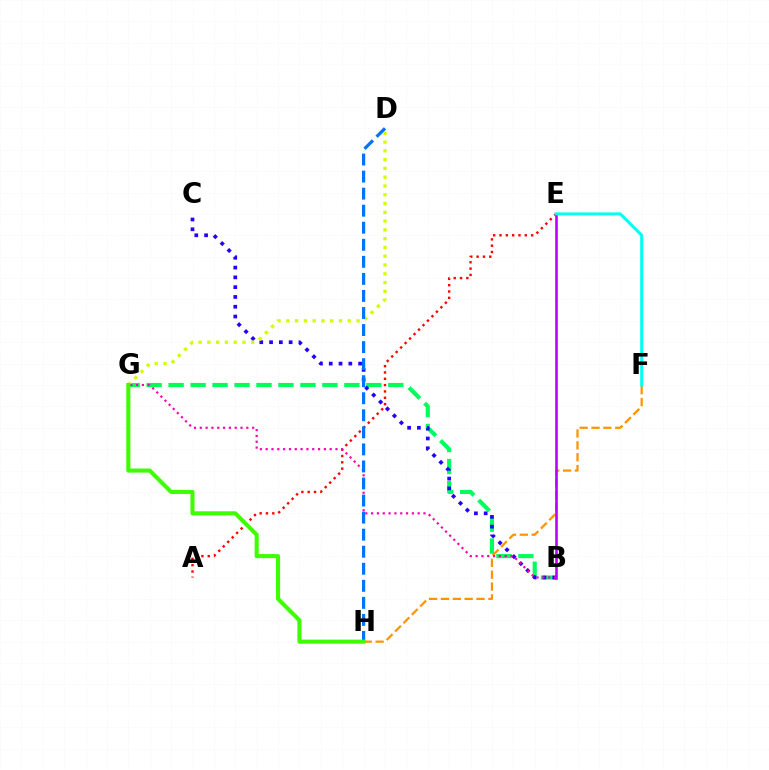{('B', 'G'): [{'color': '#00ff5c', 'line_style': 'dashed', 'thickness': 2.98}, {'color': '#ff00ac', 'line_style': 'dotted', 'thickness': 1.58}], ('F', 'H'): [{'color': '#ff9400', 'line_style': 'dashed', 'thickness': 1.61}], ('A', 'E'): [{'color': '#ff0000', 'line_style': 'dotted', 'thickness': 1.72}], ('B', 'C'): [{'color': '#2500ff', 'line_style': 'dotted', 'thickness': 2.66}], ('D', 'G'): [{'color': '#d1ff00', 'line_style': 'dotted', 'thickness': 2.39}], ('D', 'H'): [{'color': '#0074ff', 'line_style': 'dashed', 'thickness': 2.32}], ('B', 'E'): [{'color': '#b900ff', 'line_style': 'solid', 'thickness': 1.87}], ('E', 'F'): [{'color': '#00fff6', 'line_style': 'solid', 'thickness': 2.15}], ('G', 'H'): [{'color': '#3dff00', 'line_style': 'solid', 'thickness': 2.94}]}